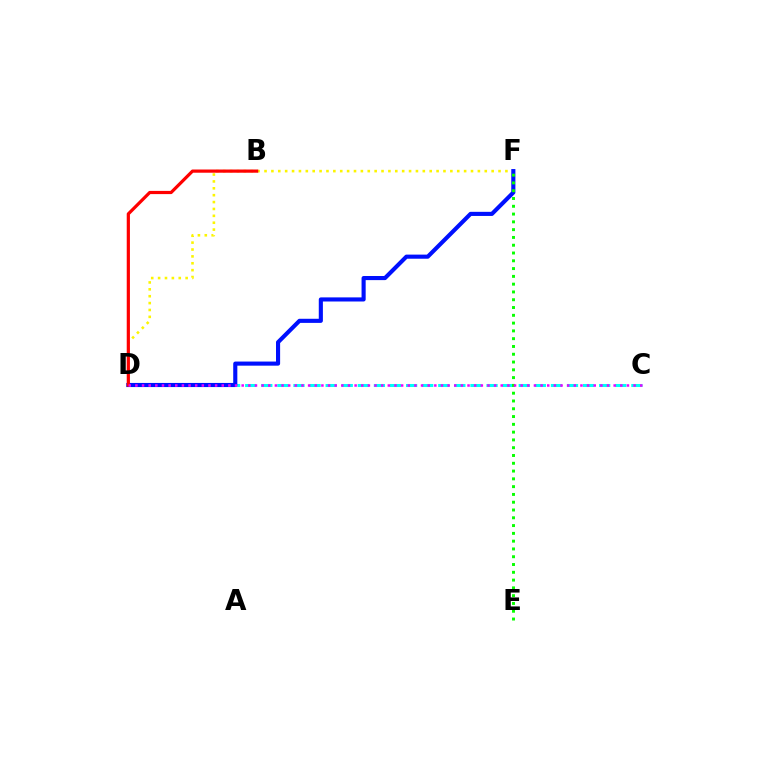{('D', 'F'): [{'color': '#fcf500', 'line_style': 'dotted', 'thickness': 1.87}, {'color': '#0010ff', 'line_style': 'solid', 'thickness': 2.96}], ('C', 'D'): [{'color': '#00fff6', 'line_style': 'dashed', 'thickness': 2.19}, {'color': '#ee00ff', 'line_style': 'dotted', 'thickness': 1.8}], ('E', 'F'): [{'color': '#08ff00', 'line_style': 'dotted', 'thickness': 2.12}], ('B', 'D'): [{'color': '#ff0000', 'line_style': 'solid', 'thickness': 2.31}]}